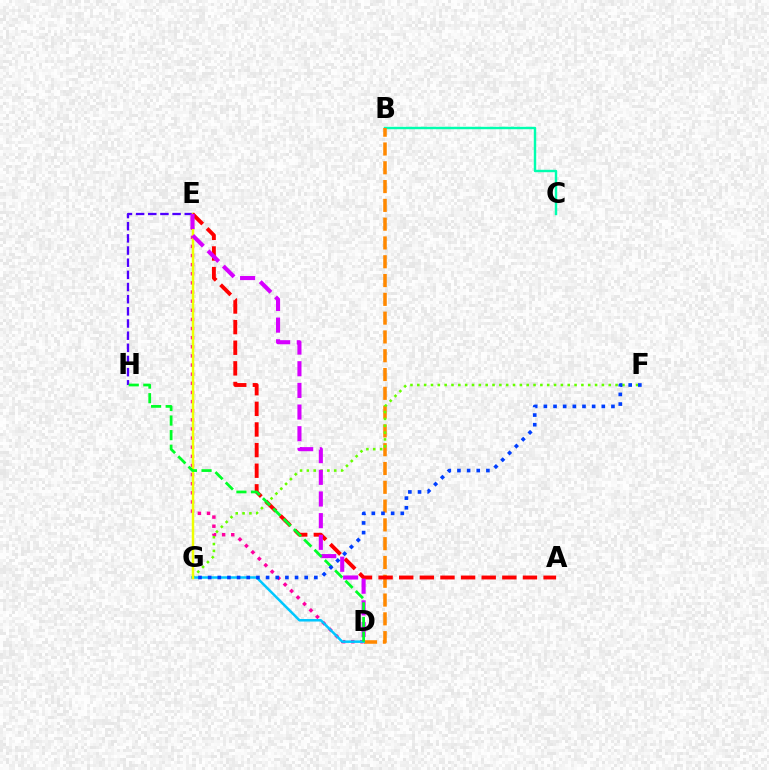{('B', 'C'): [{'color': '#00ffaf', 'line_style': 'solid', 'thickness': 1.74}], ('E', 'H'): [{'color': '#4f00ff', 'line_style': 'dashed', 'thickness': 1.65}], ('B', 'D'): [{'color': '#ff8800', 'line_style': 'dashed', 'thickness': 2.55}], ('D', 'E'): [{'color': '#ff00a0', 'line_style': 'dotted', 'thickness': 2.48}, {'color': '#d600ff', 'line_style': 'dashed', 'thickness': 2.94}], ('F', 'G'): [{'color': '#66ff00', 'line_style': 'dotted', 'thickness': 1.86}, {'color': '#003fff', 'line_style': 'dotted', 'thickness': 2.62}], ('D', 'G'): [{'color': '#00c7ff', 'line_style': 'solid', 'thickness': 1.8}], ('E', 'G'): [{'color': '#eeff00', 'line_style': 'solid', 'thickness': 1.77}], ('A', 'E'): [{'color': '#ff0000', 'line_style': 'dashed', 'thickness': 2.8}], ('D', 'H'): [{'color': '#00ff27', 'line_style': 'dashed', 'thickness': 1.98}]}